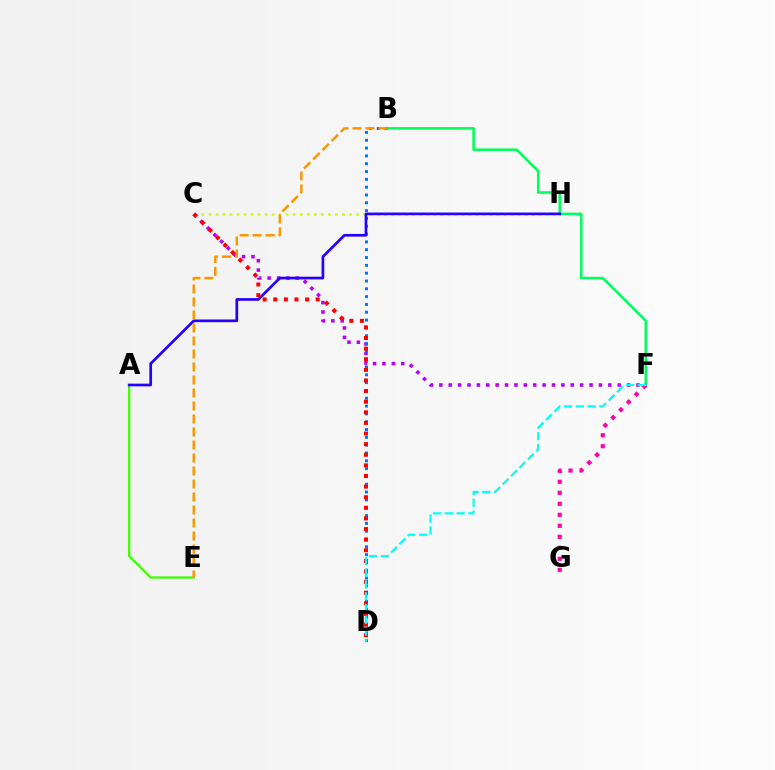{('B', 'F'): [{'color': '#00ff5c', 'line_style': 'solid', 'thickness': 1.83}], ('C', 'F'): [{'color': '#b900ff', 'line_style': 'dotted', 'thickness': 2.55}], ('F', 'G'): [{'color': '#ff00ac', 'line_style': 'dotted', 'thickness': 2.99}], ('A', 'E'): [{'color': '#3dff00', 'line_style': 'solid', 'thickness': 1.63}], ('C', 'H'): [{'color': '#d1ff00', 'line_style': 'dotted', 'thickness': 1.91}], ('B', 'D'): [{'color': '#0074ff', 'line_style': 'dotted', 'thickness': 2.12}], ('A', 'H'): [{'color': '#2500ff', 'line_style': 'solid', 'thickness': 1.94}], ('B', 'E'): [{'color': '#ff9400', 'line_style': 'dashed', 'thickness': 1.77}], ('C', 'D'): [{'color': '#ff0000', 'line_style': 'dotted', 'thickness': 2.88}], ('D', 'F'): [{'color': '#00fff6', 'line_style': 'dashed', 'thickness': 1.6}]}